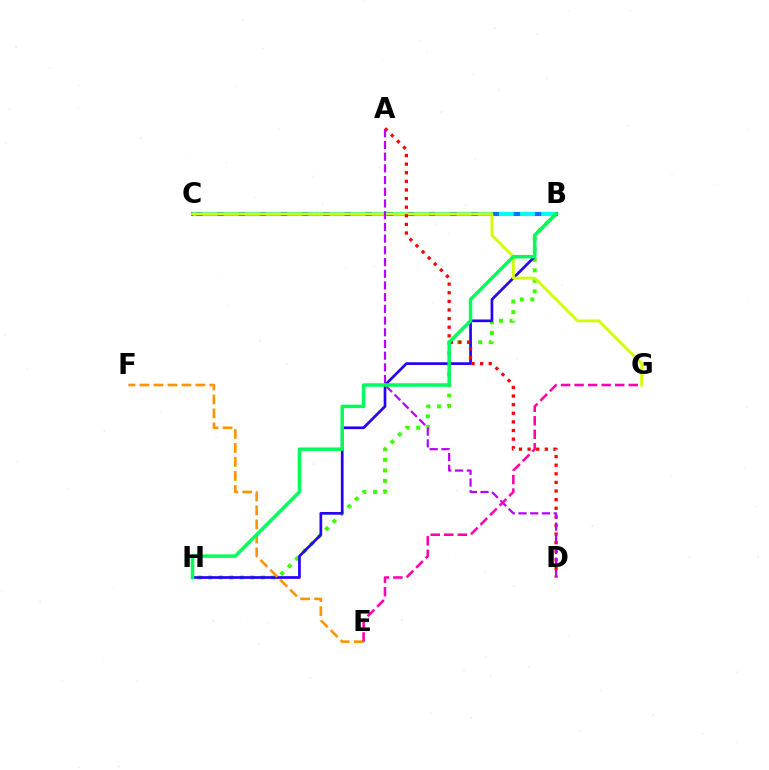{('B', 'C'): [{'color': '#0074ff', 'line_style': 'solid', 'thickness': 2.97}, {'color': '#00fff6', 'line_style': 'dashed', 'thickness': 2.88}], ('B', 'H'): [{'color': '#3dff00', 'line_style': 'dotted', 'thickness': 2.86}, {'color': '#2500ff', 'line_style': 'solid', 'thickness': 1.94}, {'color': '#00ff5c', 'line_style': 'solid', 'thickness': 2.5}], ('C', 'G'): [{'color': '#d1ff00', 'line_style': 'solid', 'thickness': 2.04}], ('A', 'D'): [{'color': '#ff0000', 'line_style': 'dotted', 'thickness': 2.34}, {'color': '#b900ff', 'line_style': 'dashed', 'thickness': 1.59}], ('E', 'F'): [{'color': '#ff9400', 'line_style': 'dashed', 'thickness': 1.9}], ('E', 'G'): [{'color': '#ff00ac', 'line_style': 'dashed', 'thickness': 1.84}]}